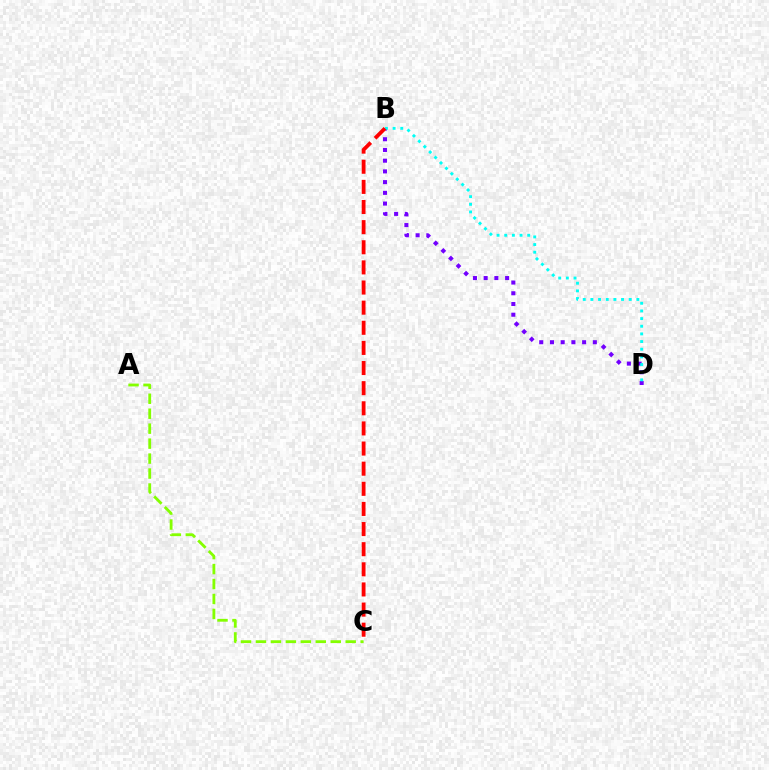{('B', 'D'): [{'color': '#7200ff', 'line_style': 'dotted', 'thickness': 2.91}, {'color': '#00fff6', 'line_style': 'dotted', 'thickness': 2.08}], ('B', 'C'): [{'color': '#ff0000', 'line_style': 'dashed', 'thickness': 2.73}], ('A', 'C'): [{'color': '#84ff00', 'line_style': 'dashed', 'thickness': 2.03}]}